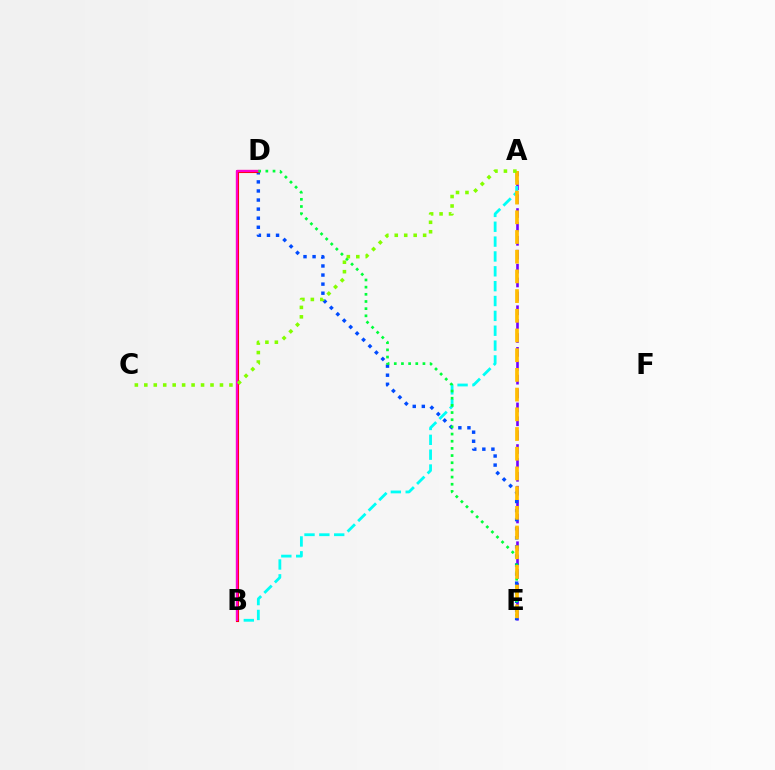{('A', 'E'): [{'color': '#7200ff', 'line_style': 'dashed', 'thickness': 1.89}, {'color': '#ffbd00', 'line_style': 'dashed', 'thickness': 2.68}], ('A', 'B'): [{'color': '#00fff6', 'line_style': 'dashed', 'thickness': 2.02}], ('D', 'E'): [{'color': '#004bff', 'line_style': 'dotted', 'thickness': 2.47}, {'color': '#00ff39', 'line_style': 'dotted', 'thickness': 1.95}], ('B', 'D'): [{'color': '#ff0000', 'line_style': 'solid', 'thickness': 2.23}, {'color': '#ff00cf', 'line_style': 'solid', 'thickness': 1.64}], ('A', 'C'): [{'color': '#84ff00', 'line_style': 'dotted', 'thickness': 2.57}]}